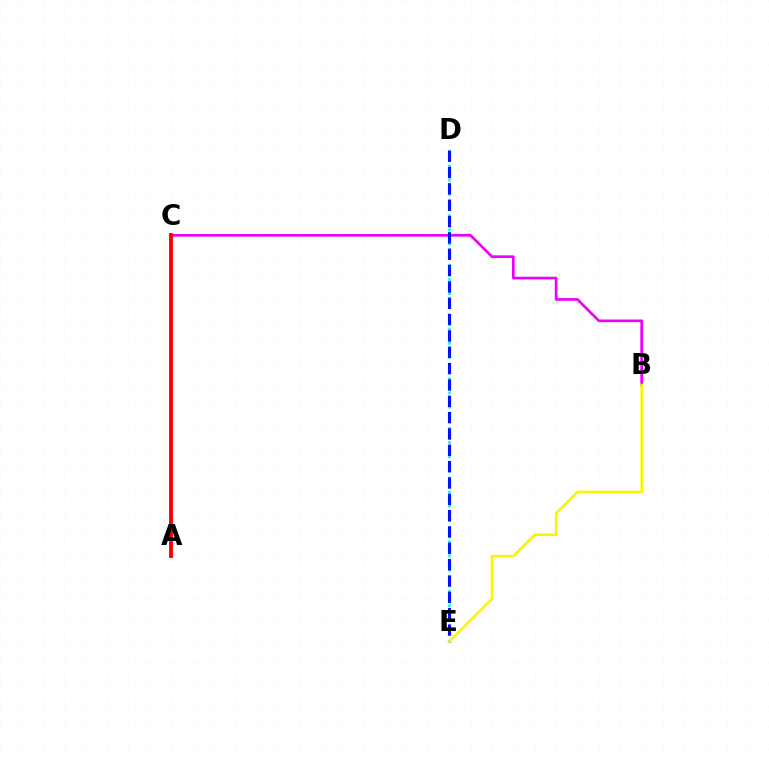{('B', 'C'): [{'color': '#ee00ff', 'line_style': 'solid', 'thickness': 1.93}], ('D', 'E'): [{'color': '#00fff6', 'line_style': 'dotted', 'thickness': 1.93}, {'color': '#0010ff', 'line_style': 'dashed', 'thickness': 2.22}], ('B', 'E'): [{'color': '#fcf500', 'line_style': 'solid', 'thickness': 1.87}], ('A', 'C'): [{'color': '#08ff00', 'line_style': 'solid', 'thickness': 1.58}, {'color': '#ff0000', 'line_style': 'solid', 'thickness': 2.77}]}